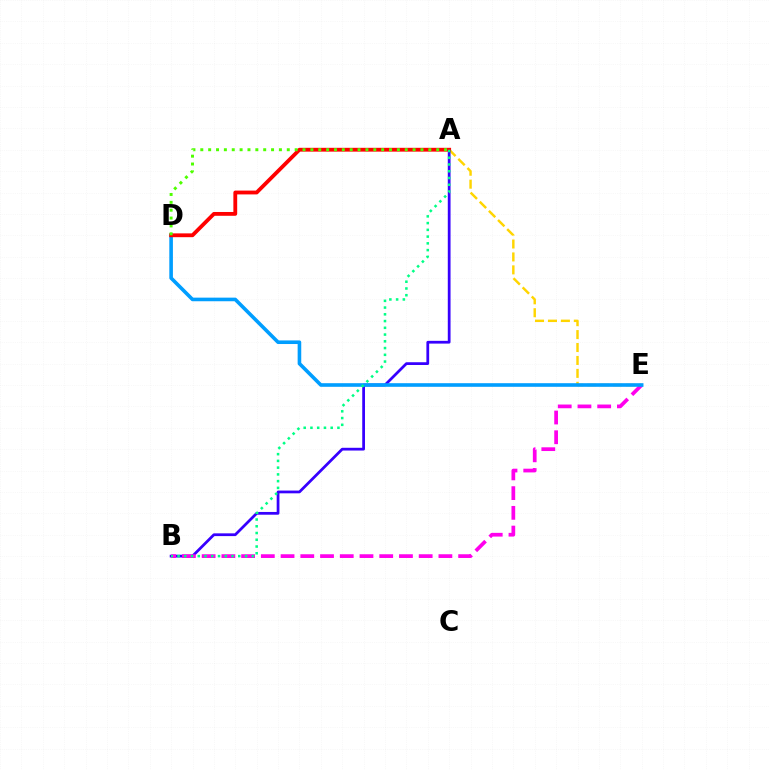{('A', 'E'): [{'color': '#ffd500', 'line_style': 'dashed', 'thickness': 1.76}], ('A', 'B'): [{'color': '#3700ff', 'line_style': 'solid', 'thickness': 1.98}, {'color': '#00ff86', 'line_style': 'dotted', 'thickness': 1.83}], ('B', 'E'): [{'color': '#ff00ed', 'line_style': 'dashed', 'thickness': 2.68}], ('D', 'E'): [{'color': '#009eff', 'line_style': 'solid', 'thickness': 2.6}], ('A', 'D'): [{'color': '#ff0000', 'line_style': 'solid', 'thickness': 2.75}, {'color': '#4fff00', 'line_style': 'dotted', 'thickness': 2.14}]}